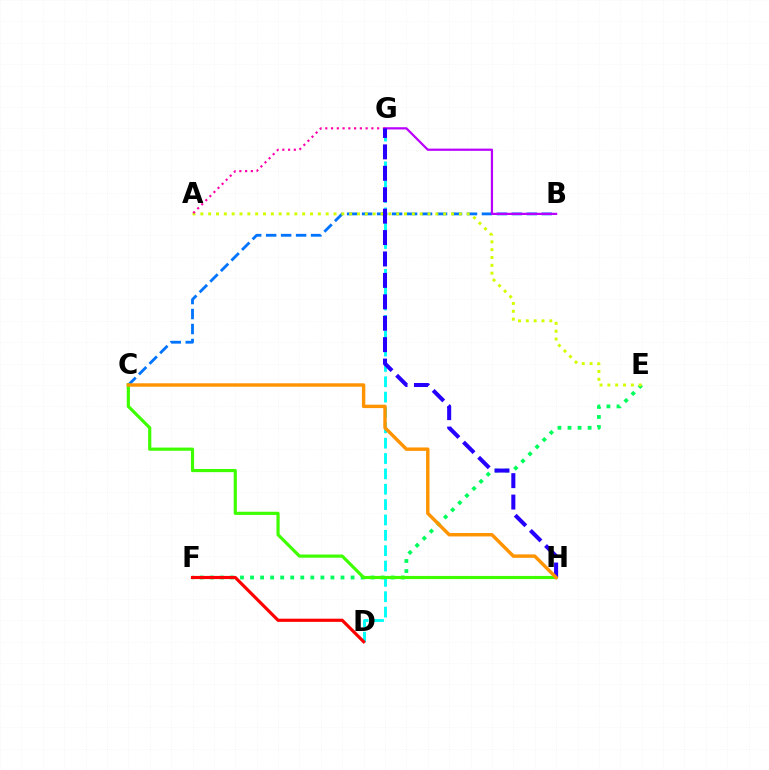{('D', 'G'): [{'color': '#00fff6', 'line_style': 'dashed', 'thickness': 2.09}], ('B', 'C'): [{'color': '#0074ff', 'line_style': 'dashed', 'thickness': 2.03}], ('E', 'F'): [{'color': '#00ff5c', 'line_style': 'dotted', 'thickness': 2.73}], ('B', 'G'): [{'color': '#b900ff', 'line_style': 'solid', 'thickness': 1.6}], ('A', 'E'): [{'color': '#d1ff00', 'line_style': 'dotted', 'thickness': 2.13}], ('D', 'F'): [{'color': '#ff0000', 'line_style': 'solid', 'thickness': 2.28}], ('A', 'G'): [{'color': '#ff00ac', 'line_style': 'dotted', 'thickness': 1.57}], ('C', 'H'): [{'color': '#3dff00', 'line_style': 'solid', 'thickness': 2.28}, {'color': '#ff9400', 'line_style': 'solid', 'thickness': 2.46}], ('G', 'H'): [{'color': '#2500ff', 'line_style': 'dashed', 'thickness': 2.91}]}